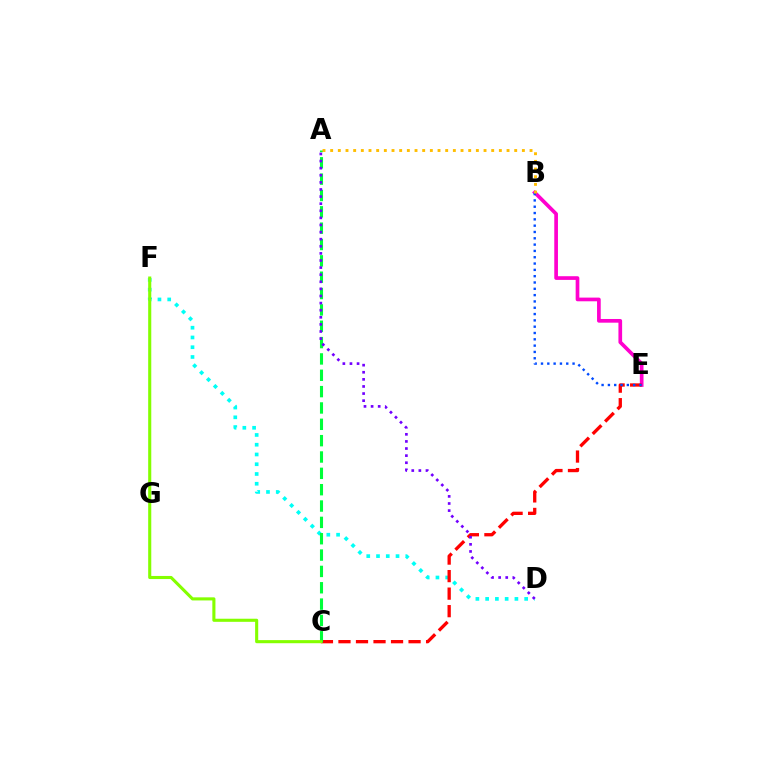{('D', 'F'): [{'color': '#00fff6', 'line_style': 'dotted', 'thickness': 2.65}], ('B', 'E'): [{'color': '#ff00cf', 'line_style': 'solid', 'thickness': 2.65}, {'color': '#004bff', 'line_style': 'dotted', 'thickness': 1.72}], ('C', 'E'): [{'color': '#ff0000', 'line_style': 'dashed', 'thickness': 2.38}], ('A', 'C'): [{'color': '#00ff39', 'line_style': 'dashed', 'thickness': 2.22}], ('C', 'F'): [{'color': '#84ff00', 'line_style': 'solid', 'thickness': 2.23}], ('A', 'D'): [{'color': '#7200ff', 'line_style': 'dotted', 'thickness': 1.93}], ('A', 'B'): [{'color': '#ffbd00', 'line_style': 'dotted', 'thickness': 2.08}]}